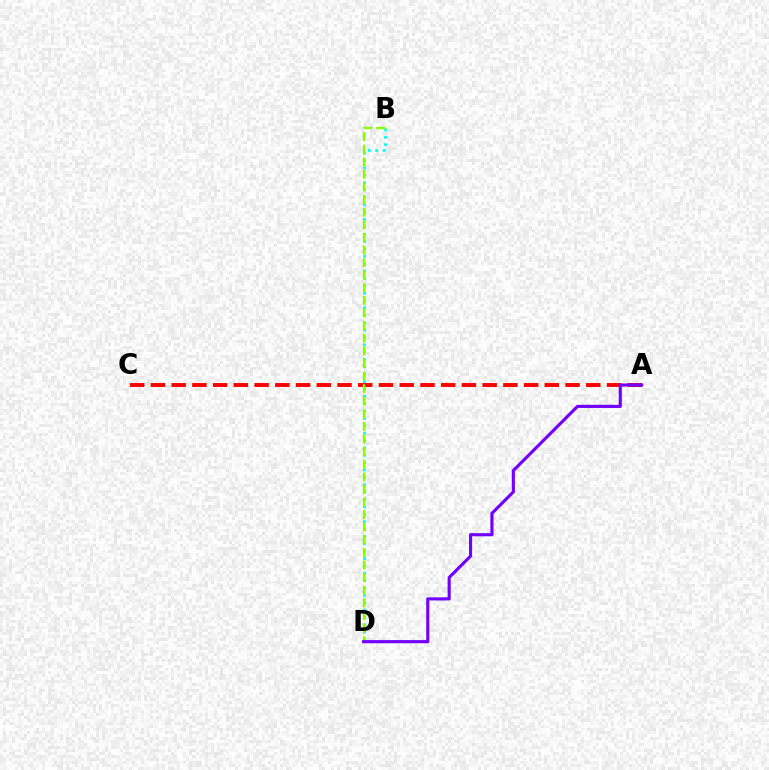{('A', 'C'): [{'color': '#ff0000', 'line_style': 'dashed', 'thickness': 2.82}], ('B', 'D'): [{'color': '#00fff6', 'line_style': 'dotted', 'thickness': 2.0}, {'color': '#84ff00', 'line_style': 'dashed', 'thickness': 1.71}], ('A', 'D'): [{'color': '#7200ff', 'line_style': 'solid', 'thickness': 2.25}]}